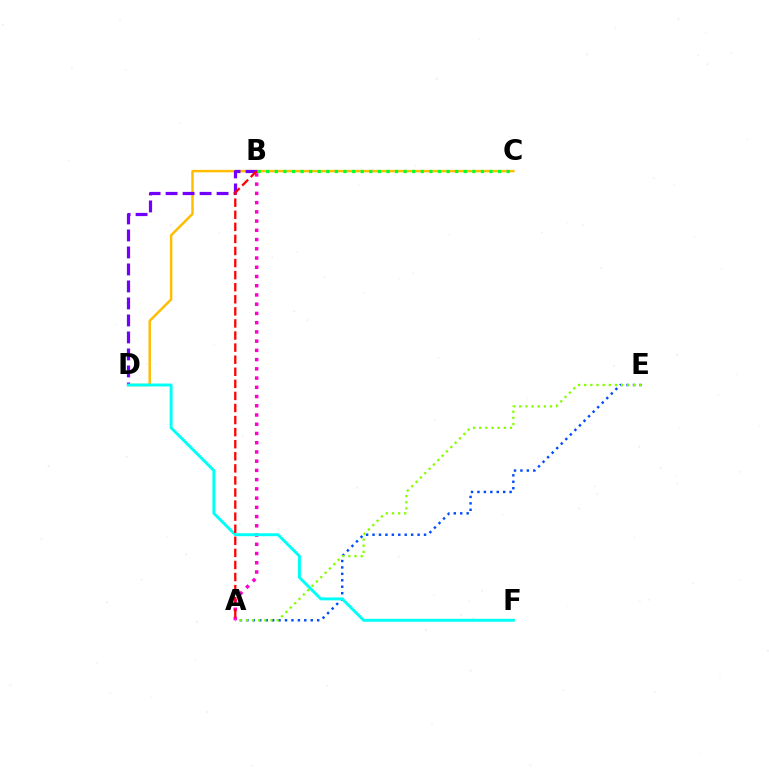{('A', 'B'): [{'color': '#ff00cf', 'line_style': 'dotted', 'thickness': 2.51}, {'color': '#ff0000', 'line_style': 'dashed', 'thickness': 1.64}], ('A', 'E'): [{'color': '#004bff', 'line_style': 'dotted', 'thickness': 1.75}, {'color': '#84ff00', 'line_style': 'dotted', 'thickness': 1.67}], ('C', 'D'): [{'color': '#ffbd00', 'line_style': 'solid', 'thickness': 1.77}], ('B', 'D'): [{'color': '#7200ff', 'line_style': 'dashed', 'thickness': 2.31}], ('D', 'F'): [{'color': '#00fff6', 'line_style': 'solid', 'thickness': 2.11}], ('B', 'C'): [{'color': '#00ff39', 'line_style': 'dotted', 'thickness': 2.33}]}